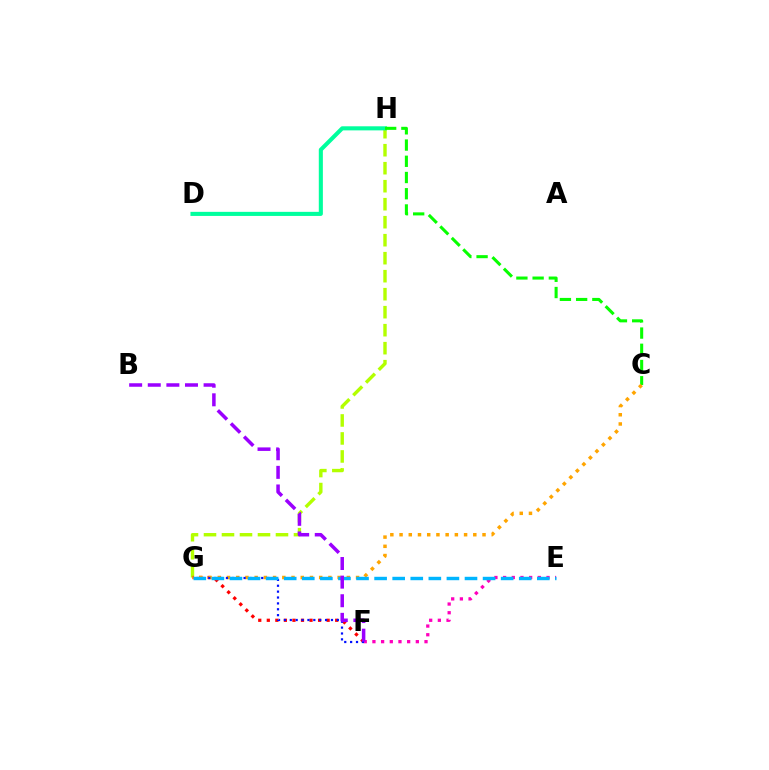{('G', 'H'): [{'color': '#b3ff00', 'line_style': 'dashed', 'thickness': 2.44}], ('D', 'H'): [{'color': '#00ff9d', 'line_style': 'solid', 'thickness': 2.94}], ('C', 'H'): [{'color': '#08ff00', 'line_style': 'dashed', 'thickness': 2.2}], ('F', 'G'): [{'color': '#ff0000', 'line_style': 'dotted', 'thickness': 2.32}, {'color': '#0010ff', 'line_style': 'dotted', 'thickness': 1.6}], ('E', 'F'): [{'color': '#ff00bd', 'line_style': 'dotted', 'thickness': 2.36}], ('C', 'G'): [{'color': '#ffa500', 'line_style': 'dotted', 'thickness': 2.5}], ('E', 'G'): [{'color': '#00b5ff', 'line_style': 'dashed', 'thickness': 2.46}], ('B', 'F'): [{'color': '#9b00ff', 'line_style': 'dashed', 'thickness': 2.53}]}